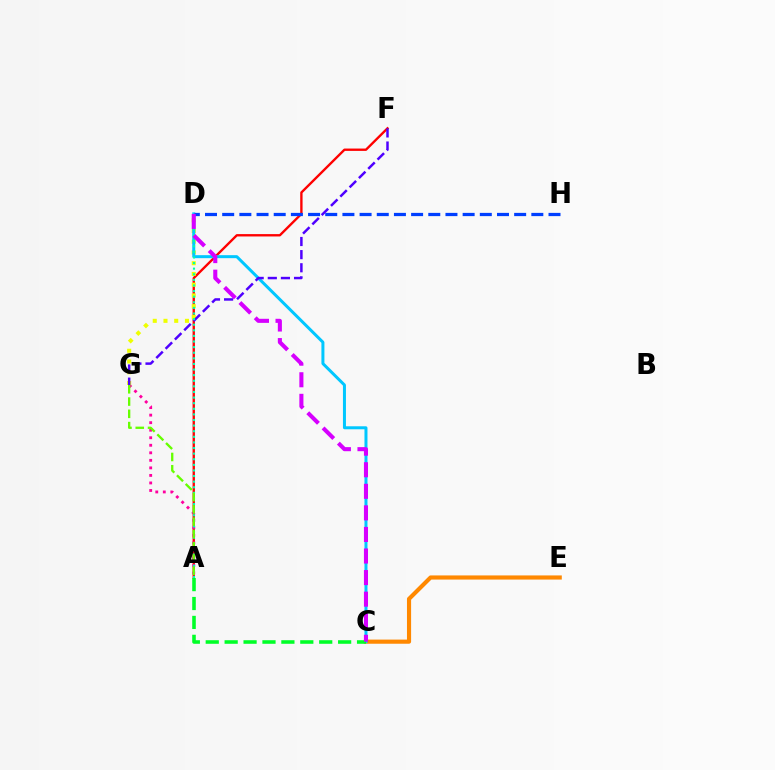{('A', 'F'): [{'color': '#ff0000', 'line_style': 'solid', 'thickness': 1.7}], ('C', 'E'): [{'color': '#ff8800', 'line_style': 'solid', 'thickness': 2.98}], ('A', 'G'): [{'color': '#ff00a0', 'line_style': 'dotted', 'thickness': 2.05}, {'color': '#66ff00', 'line_style': 'dashed', 'thickness': 1.67}], ('D', 'G'): [{'color': '#eeff00', 'line_style': 'dotted', 'thickness': 2.92}], ('C', 'D'): [{'color': '#00c7ff', 'line_style': 'solid', 'thickness': 2.16}, {'color': '#d600ff', 'line_style': 'dashed', 'thickness': 2.93}], ('D', 'H'): [{'color': '#003fff', 'line_style': 'dashed', 'thickness': 2.33}], ('A', 'C'): [{'color': '#00ff27', 'line_style': 'dashed', 'thickness': 2.57}], ('F', 'G'): [{'color': '#4f00ff', 'line_style': 'dashed', 'thickness': 1.78}], ('A', 'D'): [{'color': '#00ffaf', 'line_style': 'dotted', 'thickness': 1.52}]}